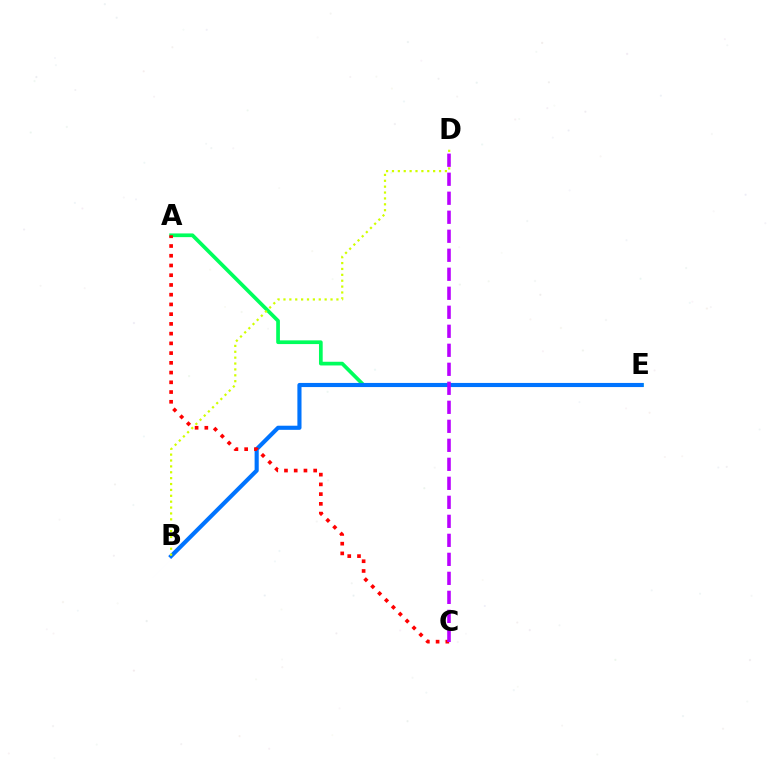{('A', 'E'): [{'color': '#00ff5c', 'line_style': 'solid', 'thickness': 2.67}], ('B', 'E'): [{'color': '#0074ff', 'line_style': 'solid', 'thickness': 2.97}], ('A', 'C'): [{'color': '#ff0000', 'line_style': 'dotted', 'thickness': 2.65}], ('B', 'D'): [{'color': '#d1ff00', 'line_style': 'dotted', 'thickness': 1.6}], ('C', 'D'): [{'color': '#b900ff', 'line_style': 'dashed', 'thickness': 2.58}]}